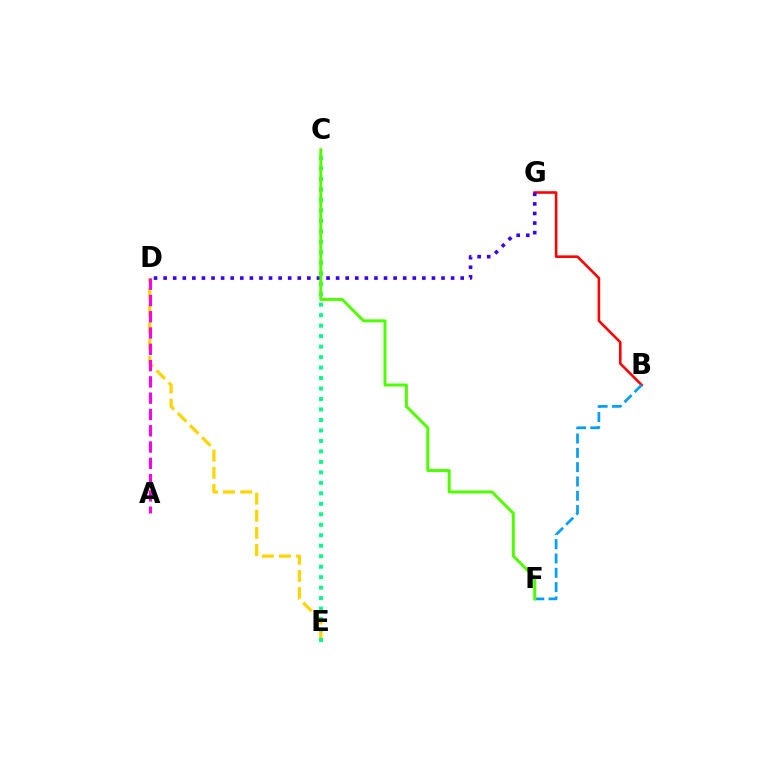{('B', 'G'): [{'color': '#ff0000', 'line_style': 'solid', 'thickness': 1.86}], ('B', 'F'): [{'color': '#009eff', 'line_style': 'dashed', 'thickness': 1.94}], ('D', 'E'): [{'color': '#ffd500', 'line_style': 'dashed', 'thickness': 2.33}], ('C', 'E'): [{'color': '#00ff86', 'line_style': 'dotted', 'thickness': 2.85}], ('D', 'G'): [{'color': '#3700ff', 'line_style': 'dotted', 'thickness': 2.6}], ('C', 'F'): [{'color': '#4fff00', 'line_style': 'solid', 'thickness': 2.14}], ('A', 'D'): [{'color': '#ff00ed', 'line_style': 'dashed', 'thickness': 2.21}]}